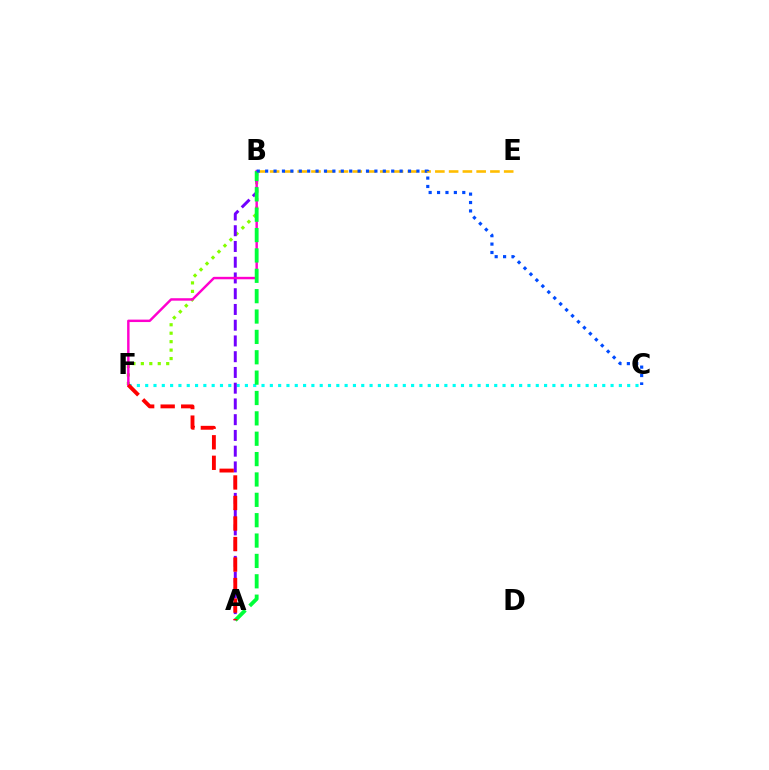{('B', 'F'): [{'color': '#84ff00', 'line_style': 'dotted', 'thickness': 2.3}, {'color': '#ff00cf', 'line_style': 'solid', 'thickness': 1.76}], ('C', 'F'): [{'color': '#00fff6', 'line_style': 'dotted', 'thickness': 2.26}], ('A', 'B'): [{'color': '#7200ff', 'line_style': 'dashed', 'thickness': 2.14}, {'color': '#00ff39', 'line_style': 'dashed', 'thickness': 2.77}], ('B', 'E'): [{'color': '#ffbd00', 'line_style': 'dashed', 'thickness': 1.87}], ('A', 'F'): [{'color': '#ff0000', 'line_style': 'dashed', 'thickness': 2.79}], ('B', 'C'): [{'color': '#004bff', 'line_style': 'dotted', 'thickness': 2.28}]}